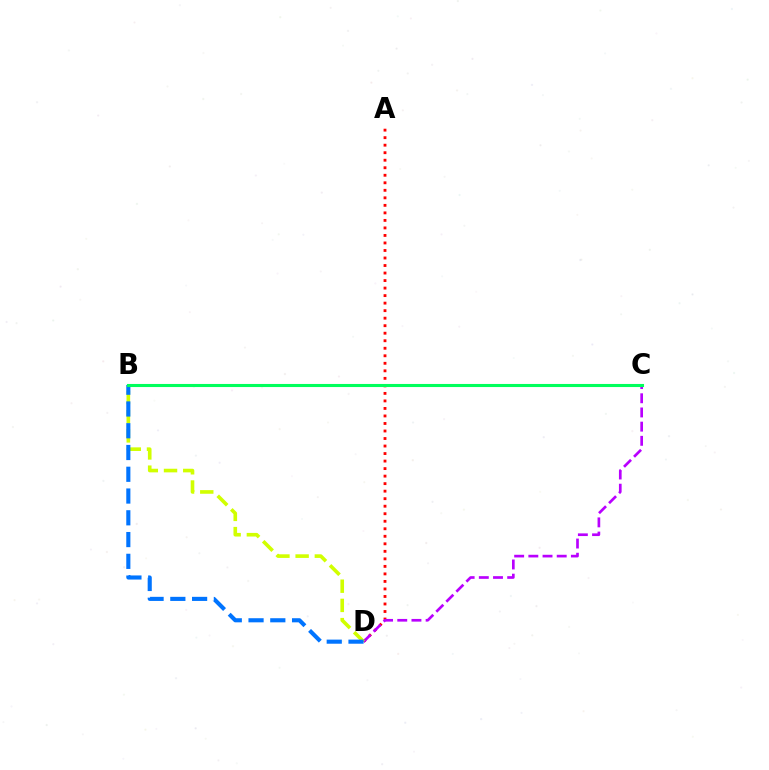{('A', 'D'): [{'color': '#ff0000', 'line_style': 'dotted', 'thickness': 2.04}], ('C', 'D'): [{'color': '#b900ff', 'line_style': 'dashed', 'thickness': 1.93}], ('B', 'D'): [{'color': '#d1ff00', 'line_style': 'dashed', 'thickness': 2.61}, {'color': '#0074ff', 'line_style': 'dashed', 'thickness': 2.96}], ('B', 'C'): [{'color': '#00ff5c', 'line_style': 'solid', 'thickness': 2.22}]}